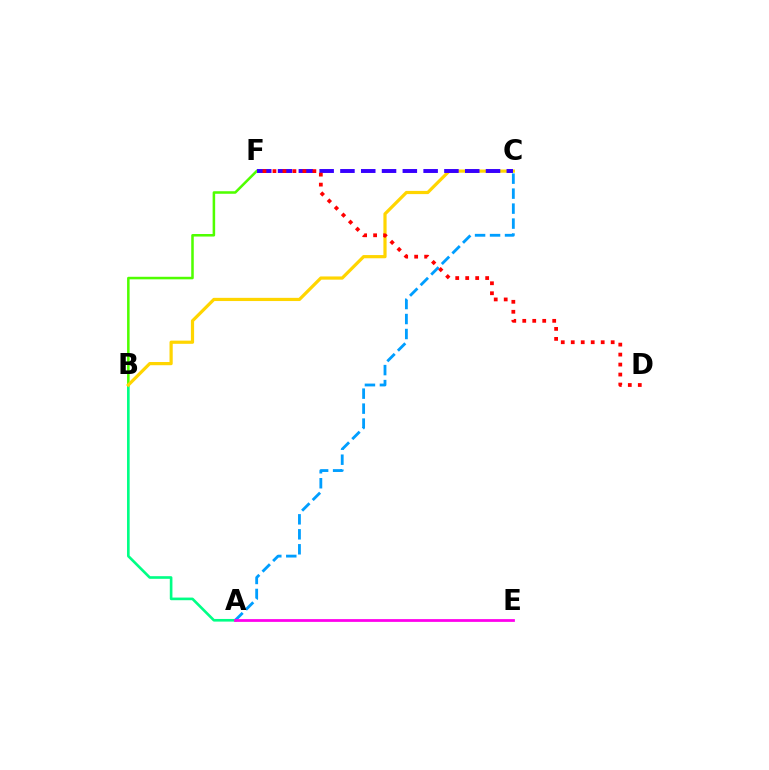{('A', 'B'): [{'color': '#00ff86', 'line_style': 'solid', 'thickness': 1.9}], ('A', 'C'): [{'color': '#009eff', 'line_style': 'dashed', 'thickness': 2.04}], ('B', 'F'): [{'color': '#4fff00', 'line_style': 'solid', 'thickness': 1.83}], ('B', 'C'): [{'color': '#ffd500', 'line_style': 'solid', 'thickness': 2.31}], ('A', 'E'): [{'color': '#ff00ed', 'line_style': 'solid', 'thickness': 1.99}], ('C', 'F'): [{'color': '#3700ff', 'line_style': 'dashed', 'thickness': 2.83}], ('D', 'F'): [{'color': '#ff0000', 'line_style': 'dotted', 'thickness': 2.71}]}